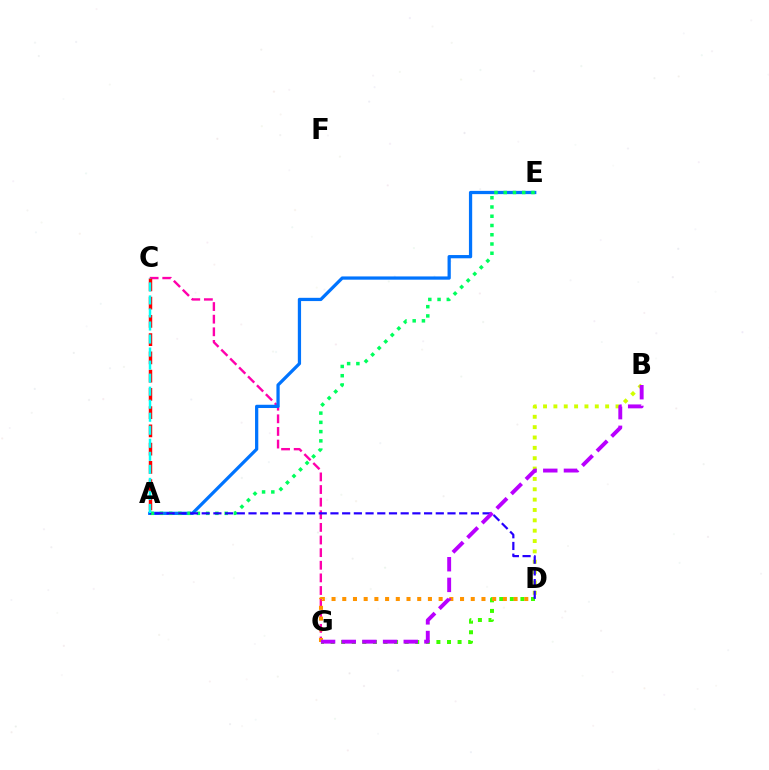{('C', 'G'): [{'color': '#ff00ac', 'line_style': 'dashed', 'thickness': 1.71}], ('D', 'G'): [{'color': '#3dff00', 'line_style': 'dotted', 'thickness': 2.88}, {'color': '#ff9400', 'line_style': 'dotted', 'thickness': 2.91}], ('A', 'E'): [{'color': '#0074ff', 'line_style': 'solid', 'thickness': 2.34}, {'color': '#00ff5c', 'line_style': 'dotted', 'thickness': 2.51}], ('A', 'C'): [{'color': '#ff0000', 'line_style': 'dashed', 'thickness': 2.48}, {'color': '#00fff6', 'line_style': 'dashed', 'thickness': 1.77}], ('B', 'D'): [{'color': '#d1ff00', 'line_style': 'dotted', 'thickness': 2.81}], ('A', 'D'): [{'color': '#2500ff', 'line_style': 'dashed', 'thickness': 1.59}], ('B', 'G'): [{'color': '#b900ff', 'line_style': 'dashed', 'thickness': 2.81}]}